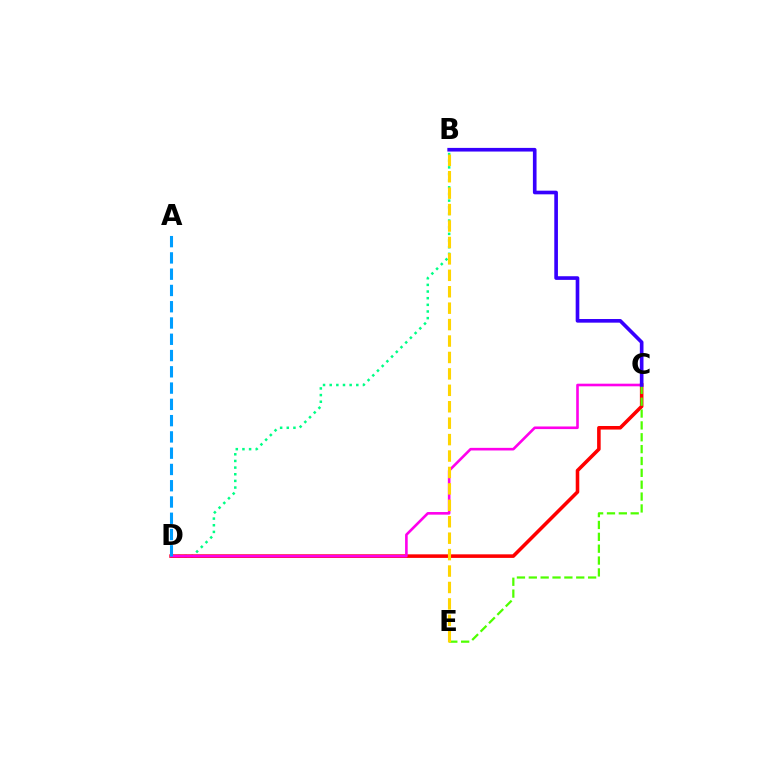{('B', 'D'): [{'color': '#00ff86', 'line_style': 'dotted', 'thickness': 1.81}], ('C', 'D'): [{'color': '#ff0000', 'line_style': 'solid', 'thickness': 2.57}, {'color': '#ff00ed', 'line_style': 'solid', 'thickness': 1.89}], ('C', 'E'): [{'color': '#4fff00', 'line_style': 'dashed', 'thickness': 1.61}], ('B', 'E'): [{'color': '#ffd500', 'line_style': 'dashed', 'thickness': 2.23}], ('A', 'D'): [{'color': '#009eff', 'line_style': 'dashed', 'thickness': 2.21}], ('B', 'C'): [{'color': '#3700ff', 'line_style': 'solid', 'thickness': 2.62}]}